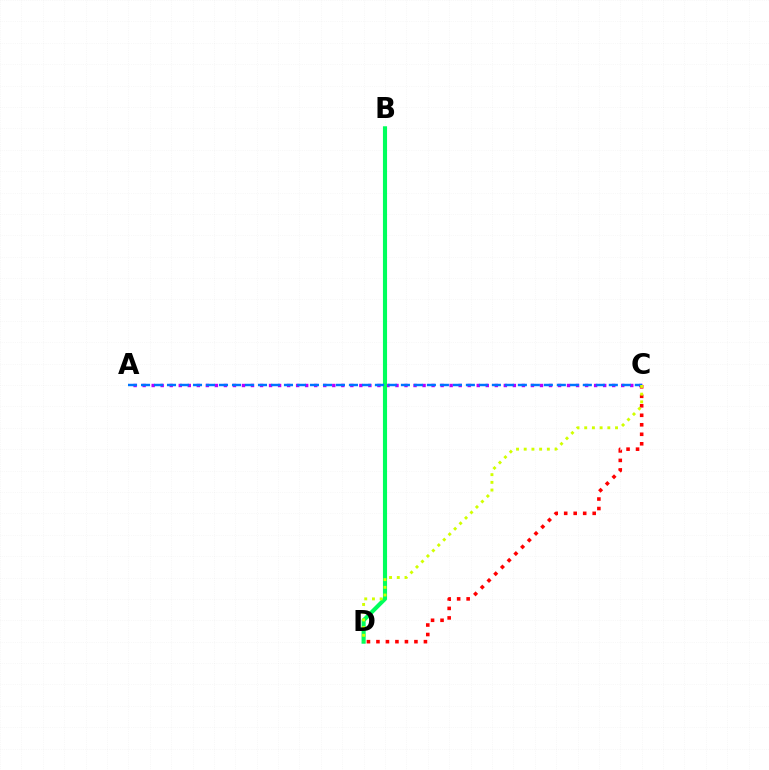{('A', 'C'): [{'color': '#b900ff', 'line_style': 'dotted', 'thickness': 2.45}, {'color': '#0074ff', 'line_style': 'dashed', 'thickness': 1.77}], ('C', 'D'): [{'color': '#ff0000', 'line_style': 'dotted', 'thickness': 2.58}, {'color': '#d1ff00', 'line_style': 'dotted', 'thickness': 2.09}], ('B', 'D'): [{'color': '#00ff5c', 'line_style': 'solid', 'thickness': 2.96}]}